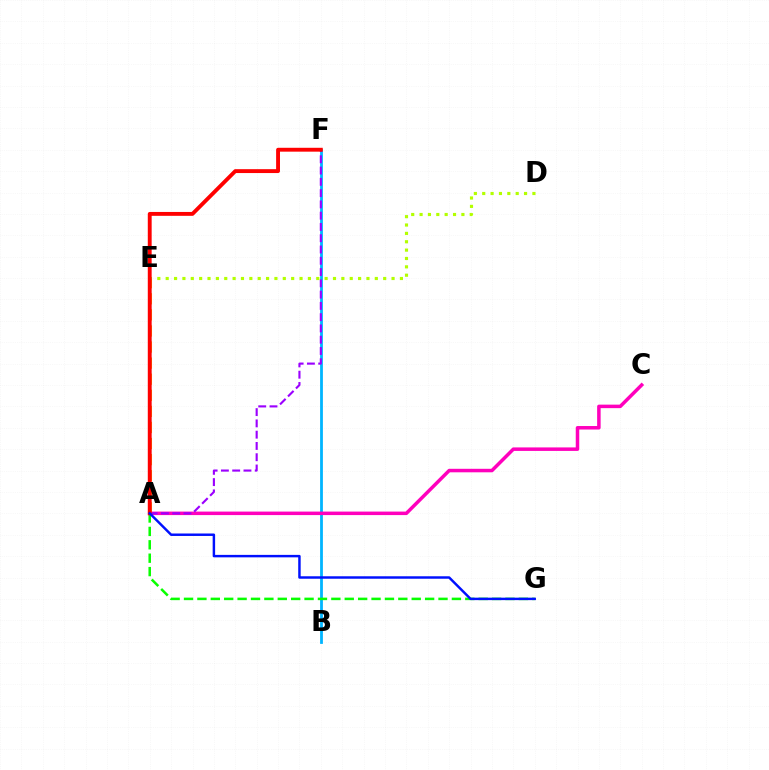{('D', 'E'): [{'color': '#b3ff00', 'line_style': 'dotted', 'thickness': 2.27}], ('A', 'E'): [{'color': '#ffa500', 'line_style': 'dashed', 'thickness': 2.19}, {'color': '#00ff9d', 'line_style': 'dashed', 'thickness': 1.54}], ('B', 'F'): [{'color': '#00b5ff', 'line_style': 'solid', 'thickness': 2.01}], ('A', 'G'): [{'color': '#08ff00', 'line_style': 'dashed', 'thickness': 1.82}, {'color': '#0010ff', 'line_style': 'solid', 'thickness': 1.77}], ('A', 'C'): [{'color': '#ff00bd', 'line_style': 'solid', 'thickness': 2.52}], ('A', 'F'): [{'color': '#9b00ff', 'line_style': 'dashed', 'thickness': 1.53}, {'color': '#ff0000', 'line_style': 'solid', 'thickness': 2.79}]}